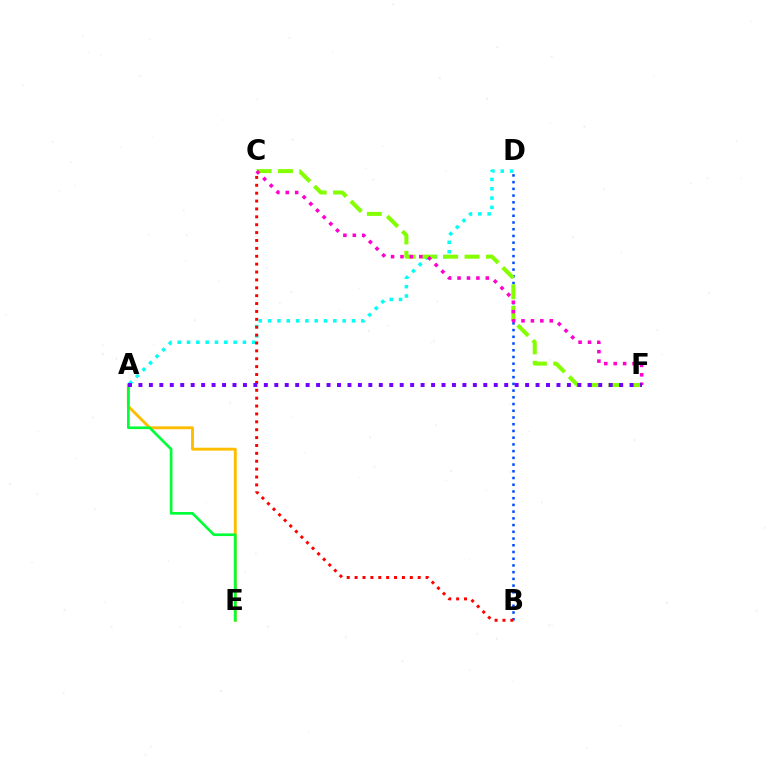{('A', 'D'): [{'color': '#00fff6', 'line_style': 'dotted', 'thickness': 2.53}], ('B', 'D'): [{'color': '#004bff', 'line_style': 'dotted', 'thickness': 1.83}], ('A', 'E'): [{'color': '#ffbd00', 'line_style': 'solid', 'thickness': 2.09}, {'color': '#00ff39', 'line_style': 'solid', 'thickness': 1.92}], ('C', 'F'): [{'color': '#84ff00', 'line_style': 'dashed', 'thickness': 2.9}, {'color': '#ff00cf', 'line_style': 'dotted', 'thickness': 2.56}], ('B', 'C'): [{'color': '#ff0000', 'line_style': 'dotted', 'thickness': 2.14}], ('A', 'F'): [{'color': '#7200ff', 'line_style': 'dotted', 'thickness': 2.84}]}